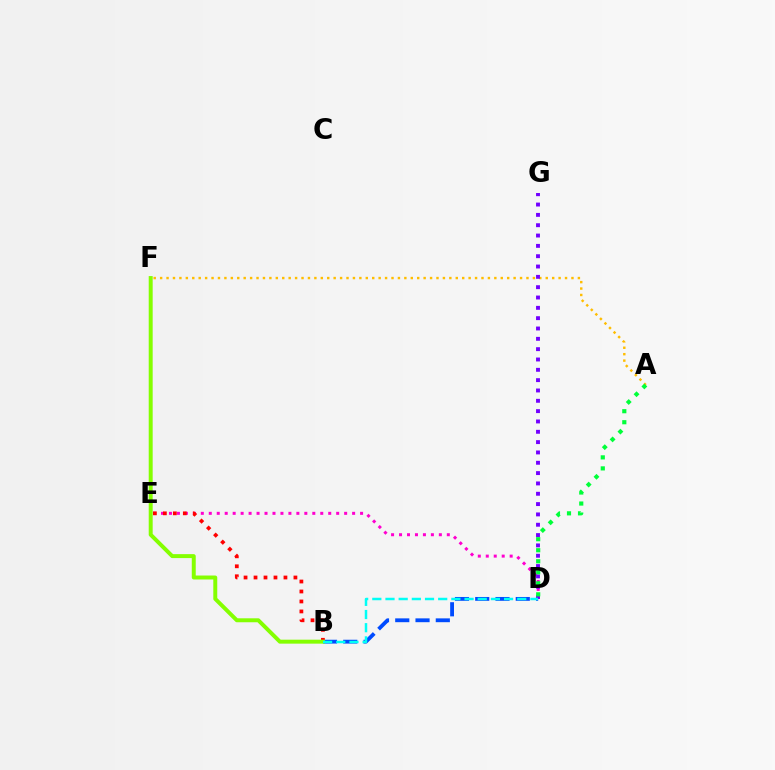{('D', 'E'): [{'color': '#ff00cf', 'line_style': 'dotted', 'thickness': 2.16}], ('B', 'D'): [{'color': '#004bff', 'line_style': 'dashed', 'thickness': 2.75}, {'color': '#00fff6', 'line_style': 'dashed', 'thickness': 1.79}], ('B', 'E'): [{'color': '#ff0000', 'line_style': 'dotted', 'thickness': 2.71}], ('A', 'F'): [{'color': '#ffbd00', 'line_style': 'dotted', 'thickness': 1.75}], ('B', 'F'): [{'color': '#84ff00', 'line_style': 'solid', 'thickness': 2.85}], ('D', 'G'): [{'color': '#7200ff', 'line_style': 'dotted', 'thickness': 2.81}], ('A', 'D'): [{'color': '#00ff39', 'line_style': 'dotted', 'thickness': 3.0}]}